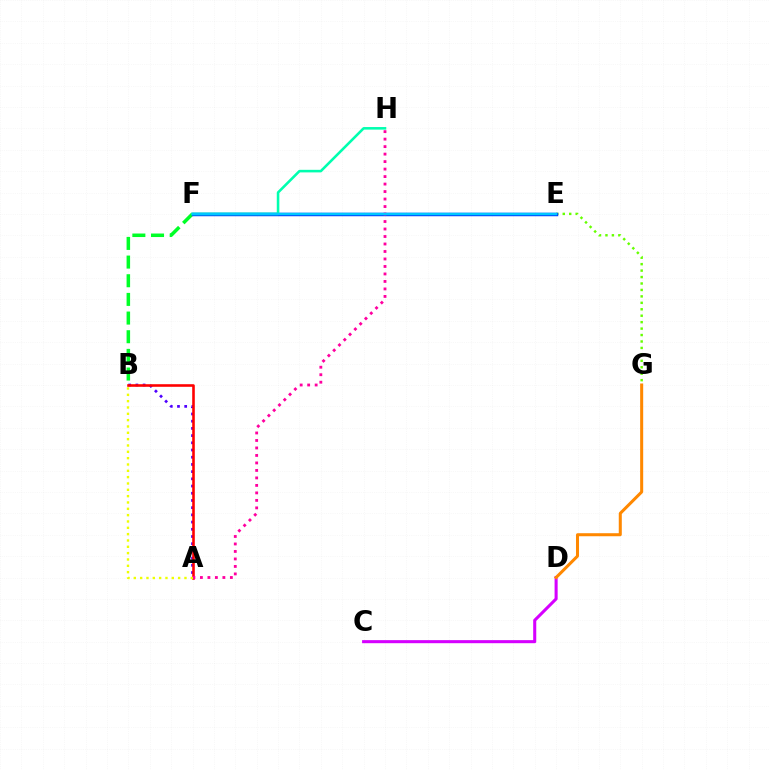{('E', 'G'): [{'color': '#66ff00', 'line_style': 'dotted', 'thickness': 1.75}], ('B', 'F'): [{'color': '#00ff27', 'line_style': 'dashed', 'thickness': 2.54}], ('E', 'F'): [{'color': '#003fff', 'line_style': 'solid', 'thickness': 2.49}, {'color': '#00c7ff', 'line_style': 'solid', 'thickness': 1.78}], ('F', 'H'): [{'color': '#00ffaf', 'line_style': 'solid', 'thickness': 1.85}], ('A', 'B'): [{'color': '#4f00ff', 'line_style': 'dotted', 'thickness': 1.96}, {'color': '#ff0000', 'line_style': 'solid', 'thickness': 1.87}, {'color': '#eeff00', 'line_style': 'dotted', 'thickness': 1.72}], ('C', 'D'): [{'color': '#d600ff', 'line_style': 'solid', 'thickness': 2.2}], ('A', 'H'): [{'color': '#ff00a0', 'line_style': 'dotted', 'thickness': 2.04}], ('D', 'G'): [{'color': '#ff8800', 'line_style': 'solid', 'thickness': 2.18}]}